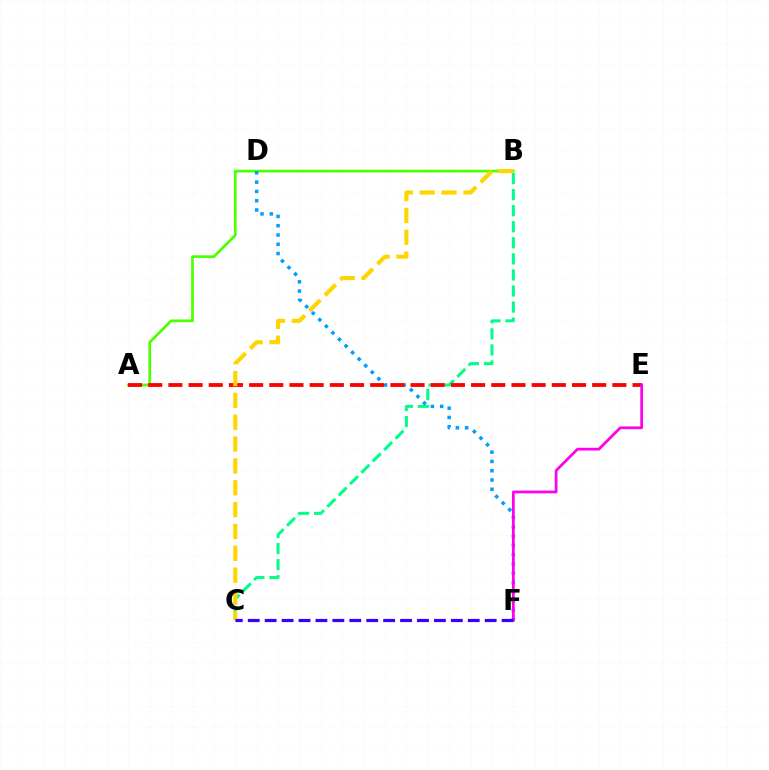{('A', 'B'): [{'color': '#4fff00', 'line_style': 'solid', 'thickness': 1.98}], ('B', 'C'): [{'color': '#00ff86', 'line_style': 'dashed', 'thickness': 2.18}, {'color': '#ffd500', 'line_style': 'dashed', 'thickness': 2.97}], ('D', 'F'): [{'color': '#009eff', 'line_style': 'dotted', 'thickness': 2.52}], ('A', 'E'): [{'color': '#ff0000', 'line_style': 'dashed', 'thickness': 2.74}], ('E', 'F'): [{'color': '#ff00ed', 'line_style': 'solid', 'thickness': 1.97}], ('C', 'F'): [{'color': '#3700ff', 'line_style': 'dashed', 'thickness': 2.3}]}